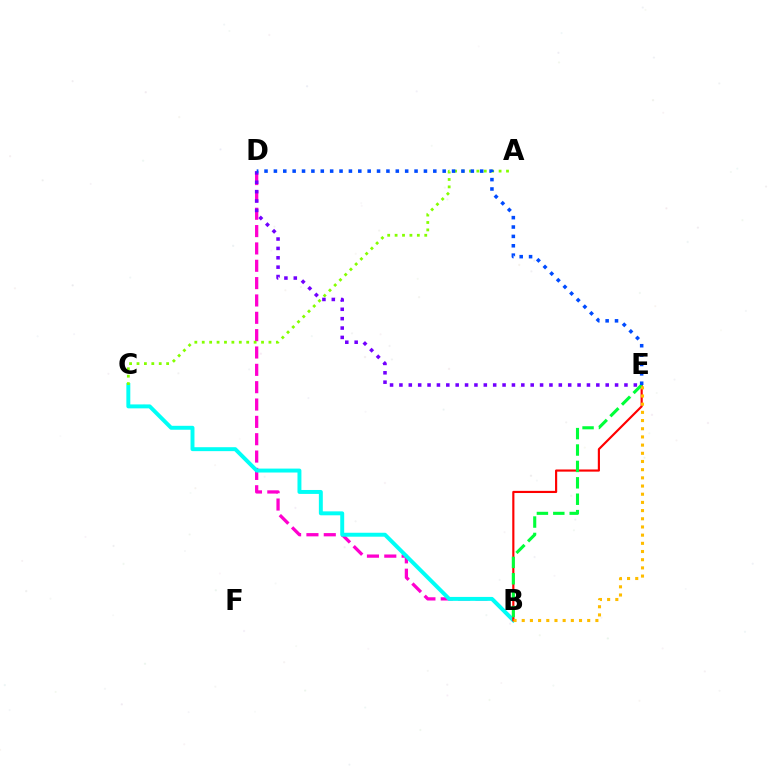{('B', 'D'): [{'color': '#ff00cf', 'line_style': 'dashed', 'thickness': 2.36}], ('B', 'C'): [{'color': '#00fff6', 'line_style': 'solid', 'thickness': 2.84}], ('B', 'E'): [{'color': '#ff0000', 'line_style': 'solid', 'thickness': 1.55}, {'color': '#00ff39', 'line_style': 'dashed', 'thickness': 2.23}, {'color': '#ffbd00', 'line_style': 'dotted', 'thickness': 2.22}], ('A', 'C'): [{'color': '#84ff00', 'line_style': 'dotted', 'thickness': 2.01}], ('D', 'E'): [{'color': '#7200ff', 'line_style': 'dotted', 'thickness': 2.55}, {'color': '#004bff', 'line_style': 'dotted', 'thickness': 2.55}]}